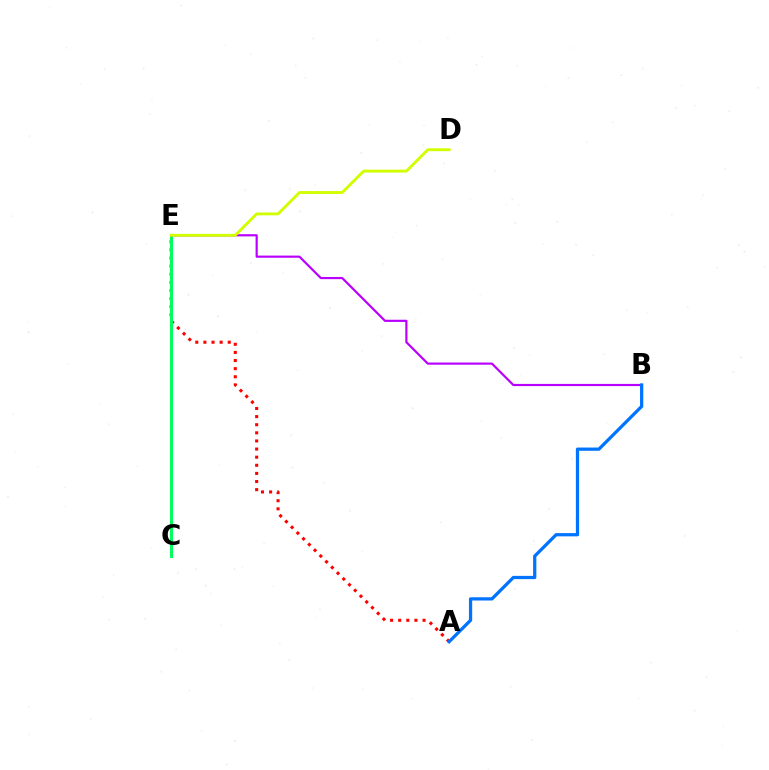{('A', 'E'): [{'color': '#ff0000', 'line_style': 'dotted', 'thickness': 2.21}], ('C', 'E'): [{'color': '#00ff5c', 'line_style': 'solid', 'thickness': 2.16}], ('B', 'E'): [{'color': '#b900ff', 'line_style': 'solid', 'thickness': 1.57}], ('D', 'E'): [{'color': '#d1ff00', 'line_style': 'solid', 'thickness': 2.07}], ('A', 'B'): [{'color': '#0074ff', 'line_style': 'solid', 'thickness': 2.34}]}